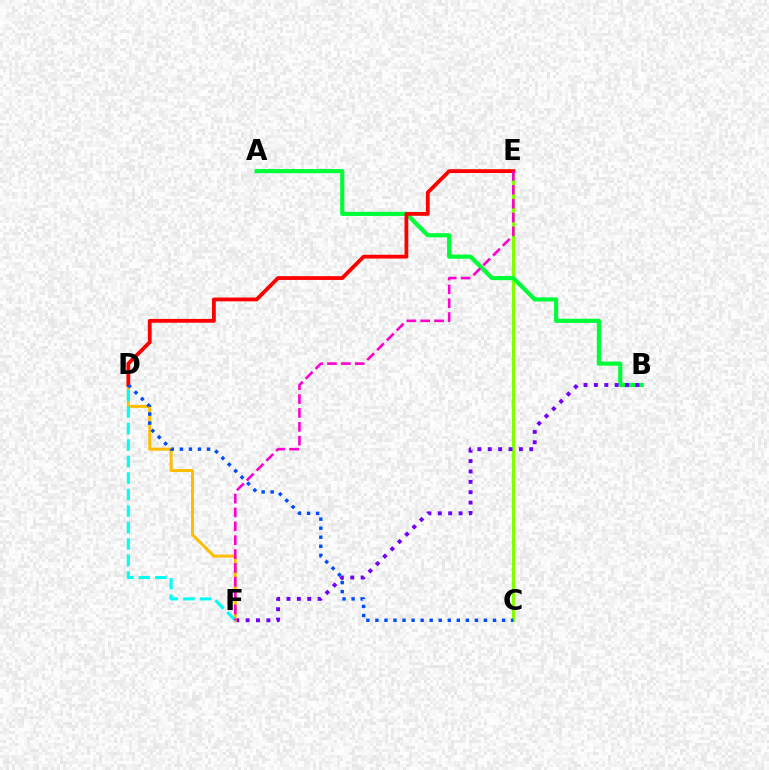{('C', 'E'): [{'color': '#84ff00', 'line_style': 'solid', 'thickness': 2.31}], ('A', 'B'): [{'color': '#00ff39', 'line_style': 'solid', 'thickness': 3.0}], ('B', 'F'): [{'color': '#7200ff', 'line_style': 'dotted', 'thickness': 2.82}], ('D', 'F'): [{'color': '#ffbd00', 'line_style': 'solid', 'thickness': 2.15}, {'color': '#00fff6', 'line_style': 'dashed', 'thickness': 2.24}], ('D', 'E'): [{'color': '#ff0000', 'line_style': 'solid', 'thickness': 2.74}], ('C', 'D'): [{'color': '#004bff', 'line_style': 'dotted', 'thickness': 2.46}], ('E', 'F'): [{'color': '#ff00cf', 'line_style': 'dashed', 'thickness': 1.88}]}